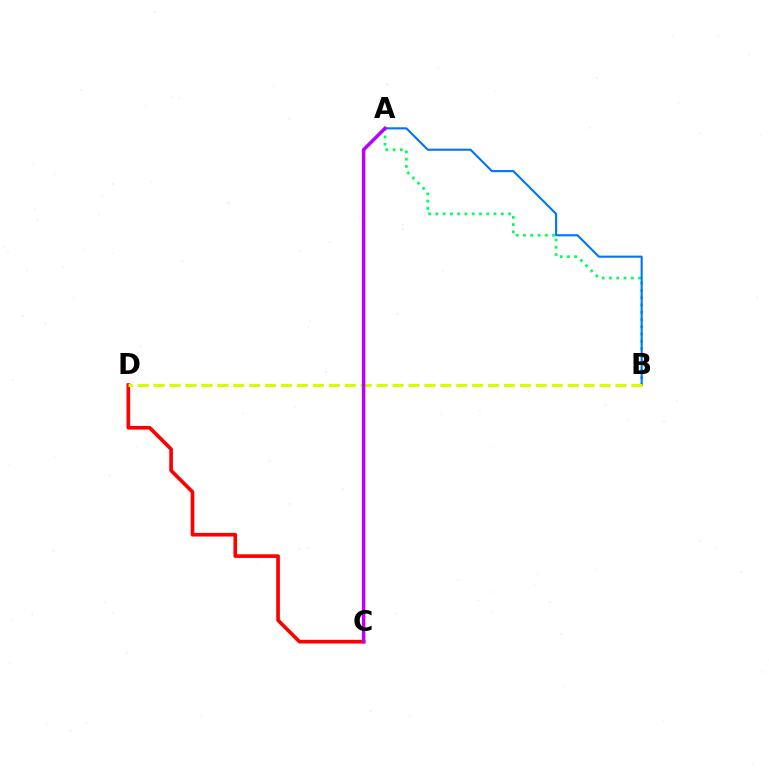{('C', 'D'): [{'color': '#ff0000', 'line_style': 'solid', 'thickness': 2.63}], ('A', 'B'): [{'color': '#00ff5c', 'line_style': 'dotted', 'thickness': 1.97}, {'color': '#0074ff', 'line_style': 'solid', 'thickness': 1.51}], ('B', 'D'): [{'color': '#d1ff00', 'line_style': 'dashed', 'thickness': 2.16}], ('A', 'C'): [{'color': '#b900ff', 'line_style': 'solid', 'thickness': 2.5}]}